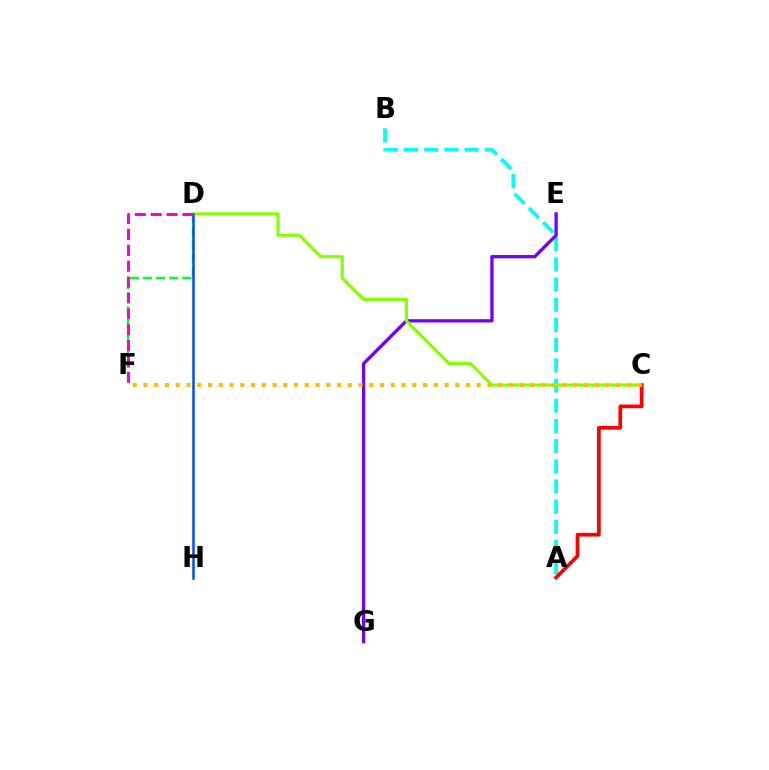{('A', 'B'): [{'color': '#00fff6', 'line_style': 'dashed', 'thickness': 2.74}], ('E', 'G'): [{'color': '#7200ff', 'line_style': 'solid', 'thickness': 2.37}], ('C', 'D'): [{'color': '#84ff00', 'line_style': 'solid', 'thickness': 2.25}], ('A', 'C'): [{'color': '#ff0000', 'line_style': 'solid', 'thickness': 2.67}], ('C', 'F'): [{'color': '#ffbd00', 'line_style': 'dotted', 'thickness': 2.92}], ('D', 'F'): [{'color': '#00ff39', 'line_style': 'dashed', 'thickness': 1.78}, {'color': '#ff00cf', 'line_style': 'dashed', 'thickness': 2.16}], ('D', 'H'): [{'color': '#004bff', 'line_style': 'solid', 'thickness': 1.8}]}